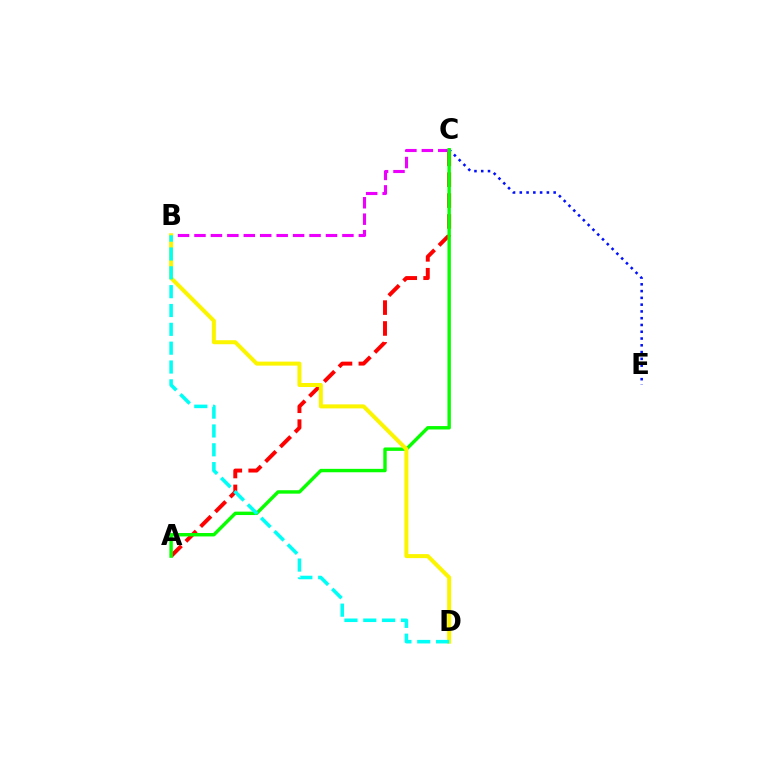{('A', 'C'): [{'color': '#ff0000', 'line_style': 'dashed', 'thickness': 2.84}, {'color': '#08ff00', 'line_style': 'solid', 'thickness': 2.46}], ('C', 'E'): [{'color': '#0010ff', 'line_style': 'dotted', 'thickness': 1.84}], ('B', 'C'): [{'color': '#ee00ff', 'line_style': 'dashed', 'thickness': 2.23}], ('B', 'D'): [{'color': '#fcf500', 'line_style': 'solid', 'thickness': 2.89}, {'color': '#00fff6', 'line_style': 'dashed', 'thickness': 2.56}]}